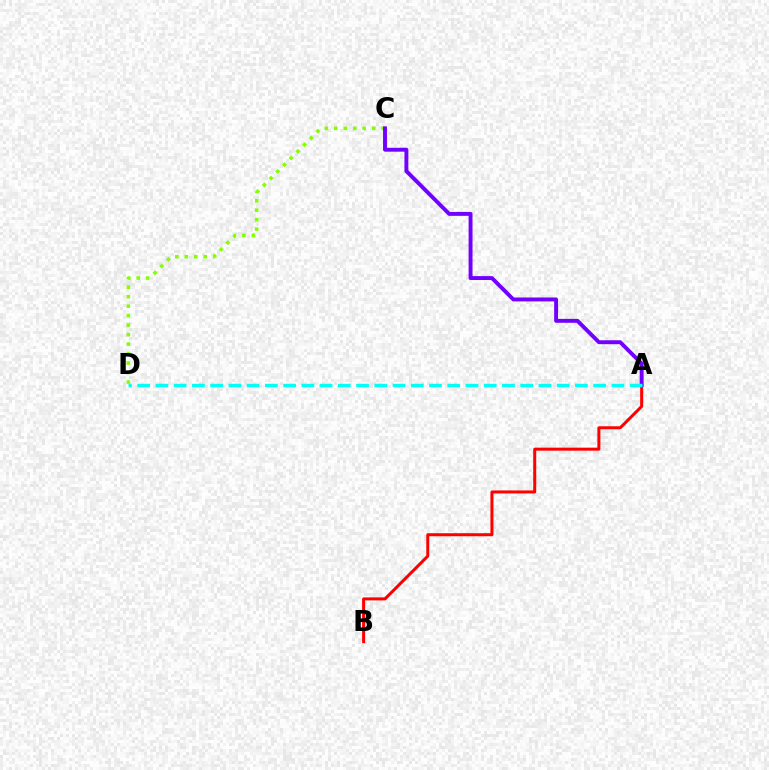{('C', 'D'): [{'color': '#84ff00', 'line_style': 'dotted', 'thickness': 2.58}], ('A', 'B'): [{'color': '#ff0000', 'line_style': 'solid', 'thickness': 2.17}], ('A', 'C'): [{'color': '#7200ff', 'line_style': 'solid', 'thickness': 2.82}], ('A', 'D'): [{'color': '#00fff6', 'line_style': 'dashed', 'thickness': 2.48}]}